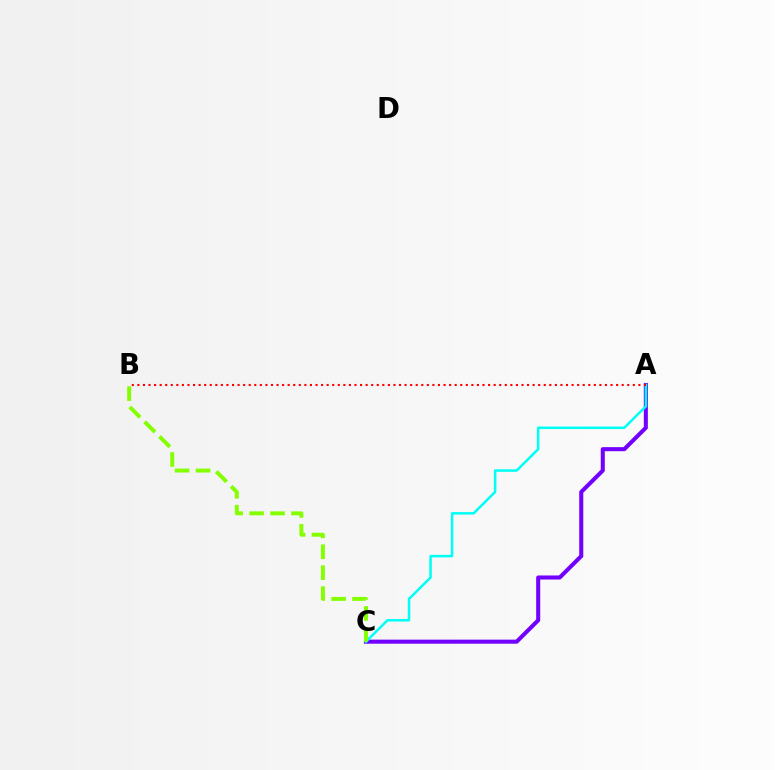{('A', 'C'): [{'color': '#7200ff', 'line_style': 'solid', 'thickness': 2.92}, {'color': '#00fff6', 'line_style': 'solid', 'thickness': 1.81}], ('A', 'B'): [{'color': '#ff0000', 'line_style': 'dotted', 'thickness': 1.51}], ('B', 'C'): [{'color': '#84ff00', 'line_style': 'dashed', 'thickness': 2.85}]}